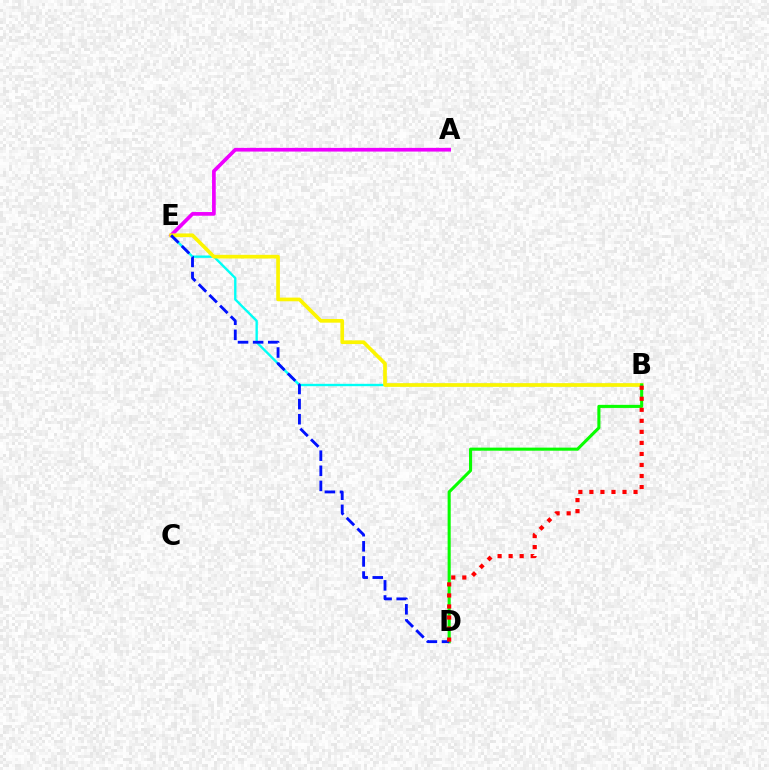{('B', 'E'): [{'color': '#00fff6', 'line_style': 'solid', 'thickness': 1.7}, {'color': '#fcf500', 'line_style': 'solid', 'thickness': 2.65}], ('A', 'E'): [{'color': '#ee00ff', 'line_style': 'solid', 'thickness': 2.66}], ('B', 'D'): [{'color': '#08ff00', 'line_style': 'solid', 'thickness': 2.22}, {'color': '#ff0000', 'line_style': 'dotted', 'thickness': 3.0}], ('D', 'E'): [{'color': '#0010ff', 'line_style': 'dashed', 'thickness': 2.05}]}